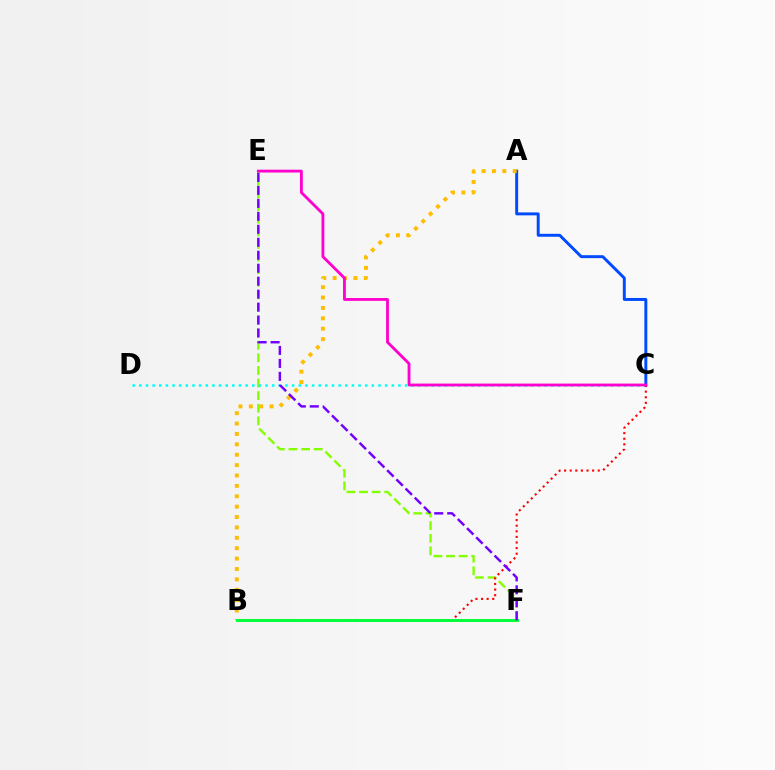{('A', 'C'): [{'color': '#004bff', 'line_style': 'solid', 'thickness': 2.11}], ('E', 'F'): [{'color': '#84ff00', 'line_style': 'dashed', 'thickness': 1.71}, {'color': '#7200ff', 'line_style': 'dashed', 'thickness': 1.76}], ('A', 'B'): [{'color': '#ffbd00', 'line_style': 'dotted', 'thickness': 2.82}], ('C', 'D'): [{'color': '#00fff6', 'line_style': 'dotted', 'thickness': 1.81}], ('B', 'C'): [{'color': '#ff0000', 'line_style': 'dotted', 'thickness': 1.52}], ('B', 'F'): [{'color': '#00ff39', 'line_style': 'solid', 'thickness': 2.12}], ('C', 'E'): [{'color': '#ff00cf', 'line_style': 'solid', 'thickness': 2.04}]}